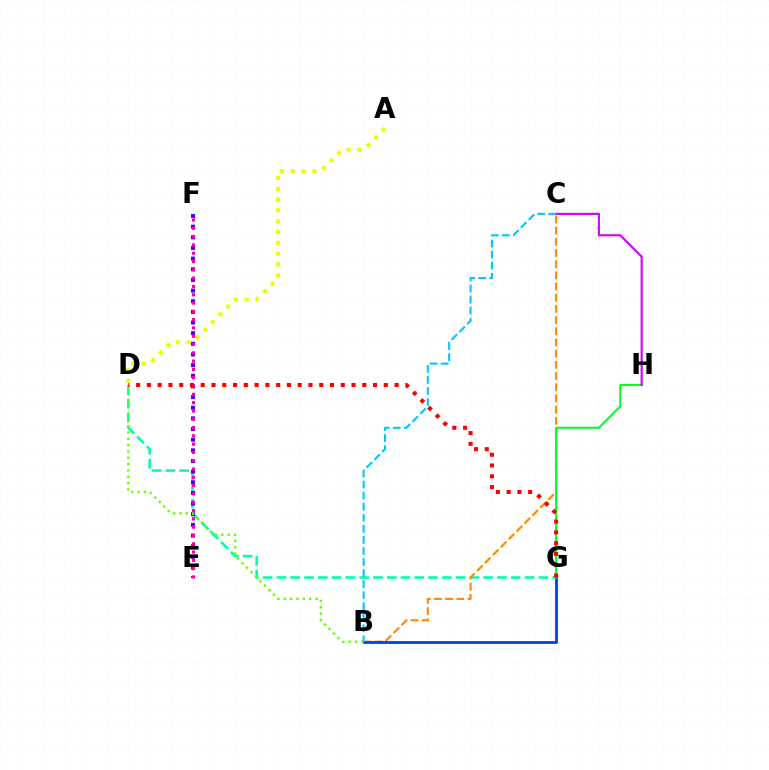{('D', 'G'): [{'color': '#00ffaf', 'line_style': 'dashed', 'thickness': 1.87}, {'color': '#ff0000', 'line_style': 'dotted', 'thickness': 2.93}], ('B', 'C'): [{'color': '#ff8800', 'line_style': 'dashed', 'thickness': 1.52}, {'color': '#00c7ff', 'line_style': 'dashed', 'thickness': 1.5}], ('B', 'G'): [{'color': '#003fff', 'line_style': 'solid', 'thickness': 2.02}], ('G', 'H'): [{'color': '#00ff27', 'line_style': 'solid', 'thickness': 1.52}], ('A', 'D'): [{'color': '#eeff00', 'line_style': 'dotted', 'thickness': 2.93}], ('E', 'F'): [{'color': '#4f00ff', 'line_style': 'dotted', 'thickness': 2.89}, {'color': '#ff00a0', 'line_style': 'dotted', 'thickness': 2.26}], ('C', 'H'): [{'color': '#d600ff', 'line_style': 'solid', 'thickness': 1.54}], ('B', 'D'): [{'color': '#66ff00', 'line_style': 'dotted', 'thickness': 1.72}]}